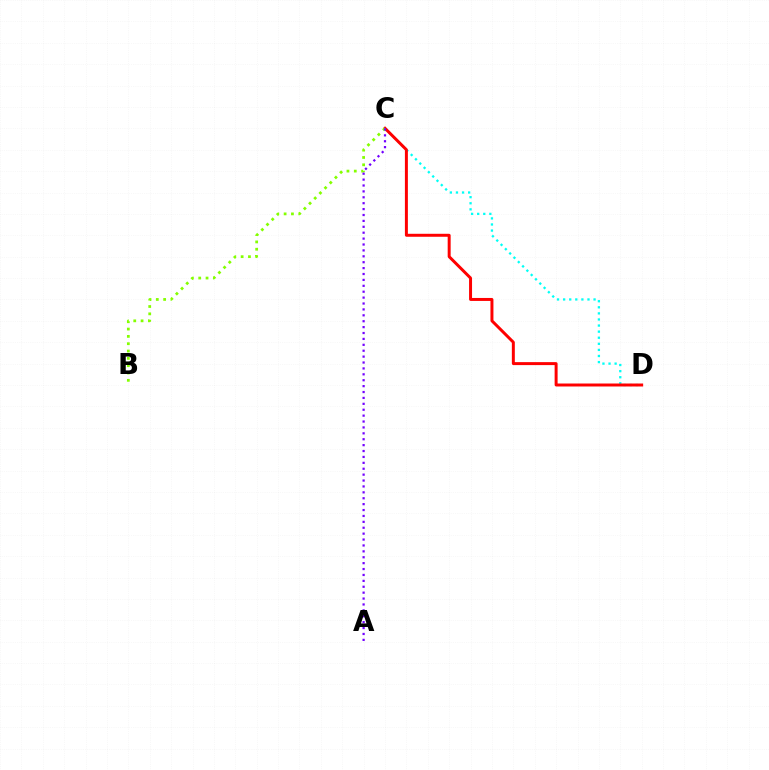{('C', 'D'): [{'color': '#00fff6', 'line_style': 'dotted', 'thickness': 1.65}, {'color': '#ff0000', 'line_style': 'solid', 'thickness': 2.14}], ('B', 'C'): [{'color': '#84ff00', 'line_style': 'dotted', 'thickness': 1.99}], ('A', 'C'): [{'color': '#7200ff', 'line_style': 'dotted', 'thickness': 1.6}]}